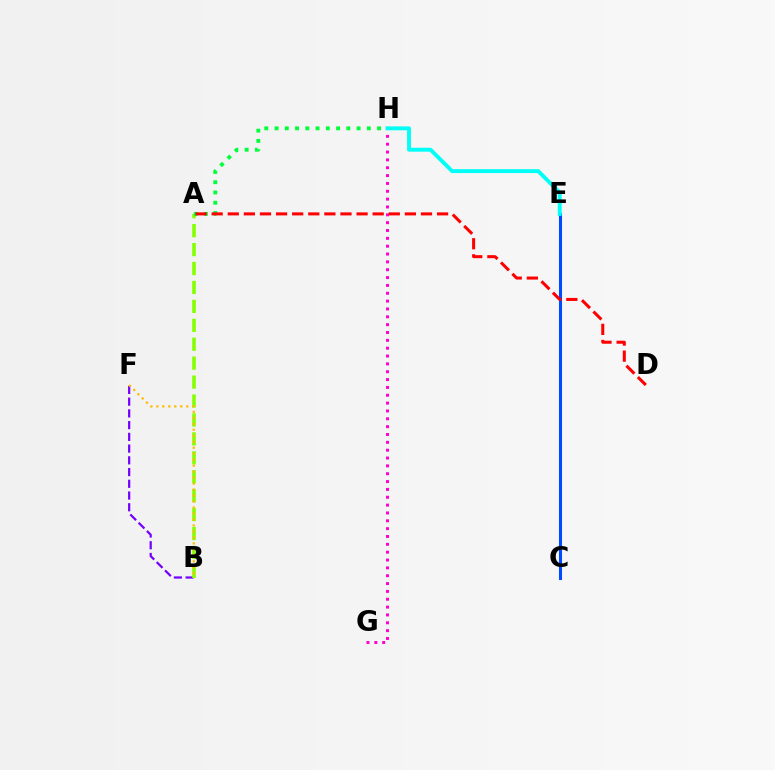{('G', 'H'): [{'color': '#ff00cf', 'line_style': 'dotted', 'thickness': 2.13}], ('B', 'F'): [{'color': '#7200ff', 'line_style': 'dashed', 'thickness': 1.59}, {'color': '#ffbd00', 'line_style': 'dotted', 'thickness': 1.62}], ('A', 'B'): [{'color': '#84ff00', 'line_style': 'dashed', 'thickness': 2.57}], ('A', 'H'): [{'color': '#00ff39', 'line_style': 'dotted', 'thickness': 2.79}], ('C', 'E'): [{'color': '#004bff', 'line_style': 'solid', 'thickness': 2.2}], ('A', 'D'): [{'color': '#ff0000', 'line_style': 'dashed', 'thickness': 2.19}], ('E', 'H'): [{'color': '#00fff6', 'line_style': 'solid', 'thickness': 2.8}]}